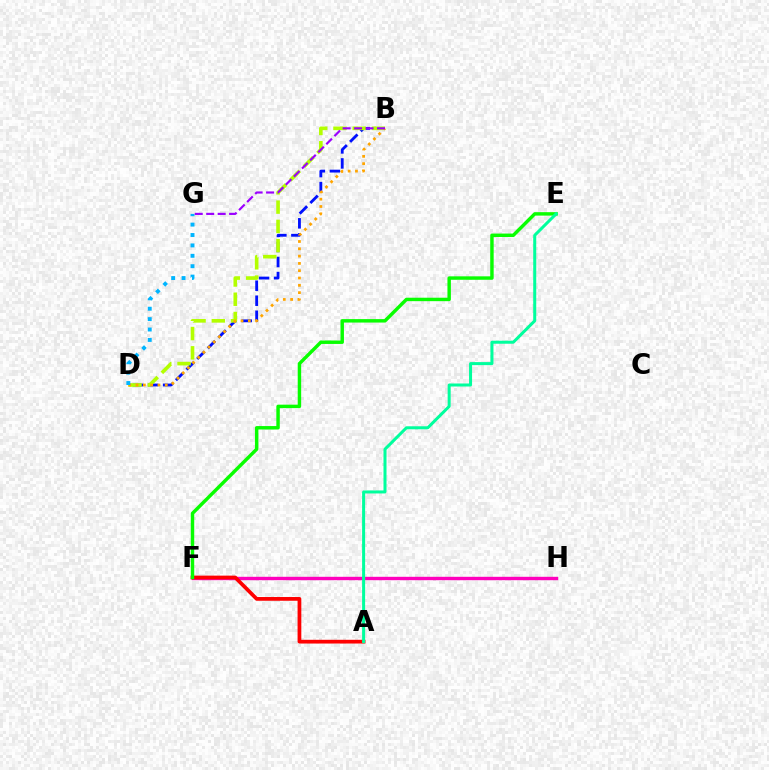{('B', 'D'): [{'color': '#0010ff', 'line_style': 'dashed', 'thickness': 2.04}, {'color': '#b3ff00', 'line_style': 'dashed', 'thickness': 2.62}, {'color': '#ffa500', 'line_style': 'dotted', 'thickness': 1.99}], ('F', 'H'): [{'color': '#ff00bd', 'line_style': 'solid', 'thickness': 2.44}], ('D', 'G'): [{'color': '#00b5ff', 'line_style': 'dotted', 'thickness': 2.82}], ('A', 'F'): [{'color': '#ff0000', 'line_style': 'solid', 'thickness': 2.69}], ('E', 'F'): [{'color': '#08ff00', 'line_style': 'solid', 'thickness': 2.48}], ('A', 'E'): [{'color': '#00ff9d', 'line_style': 'solid', 'thickness': 2.17}], ('B', 'G'): [{'color': '#9b00ff', 'line_style': 'dashed', 'thickness': 1.56}]}